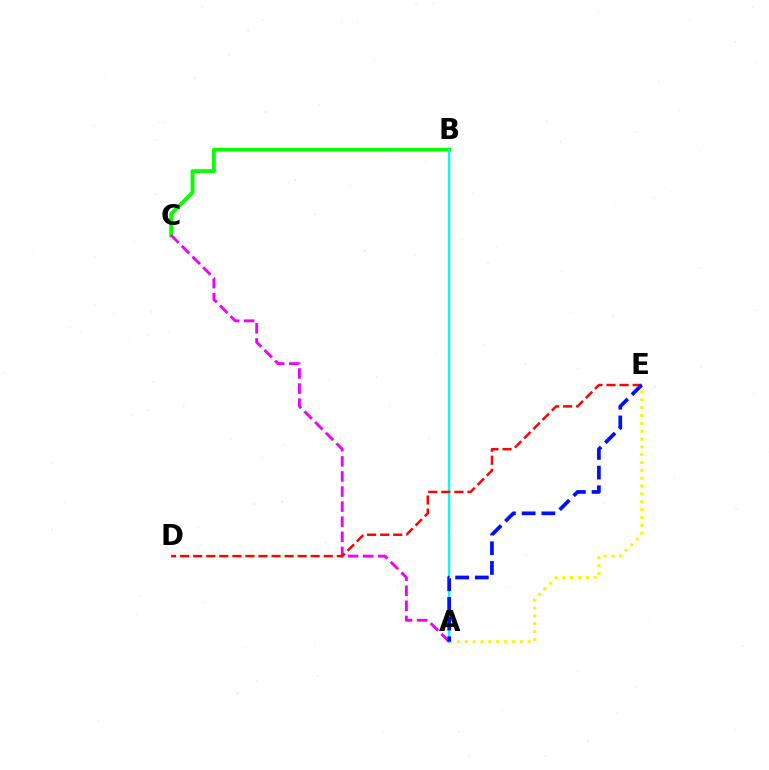{('A', 'E'): [{'color': '#fcf500', 'line_style': 'dotted', 'thickness': 2.13}, {'color': '#0010ff', 'line_style': 'dashed', 'thickness': 2.67}], ('B', 'C'): [{'color': '#08ff00', 'line_style': 'solid', 'thickness': 2.76}], ('A', 'B'): [{'color': '#00fff6', 'line_style': 'solid', 'thickness': 1.68}], ('A', 'C'): [{'color': '#ee00ff', 'line_style': 'dashed', 'thickness': 2.05}], ('D', 'E'): [{'color': '#ff0000', 'line_style': 'dashed', 'thickness': 1.77}]}